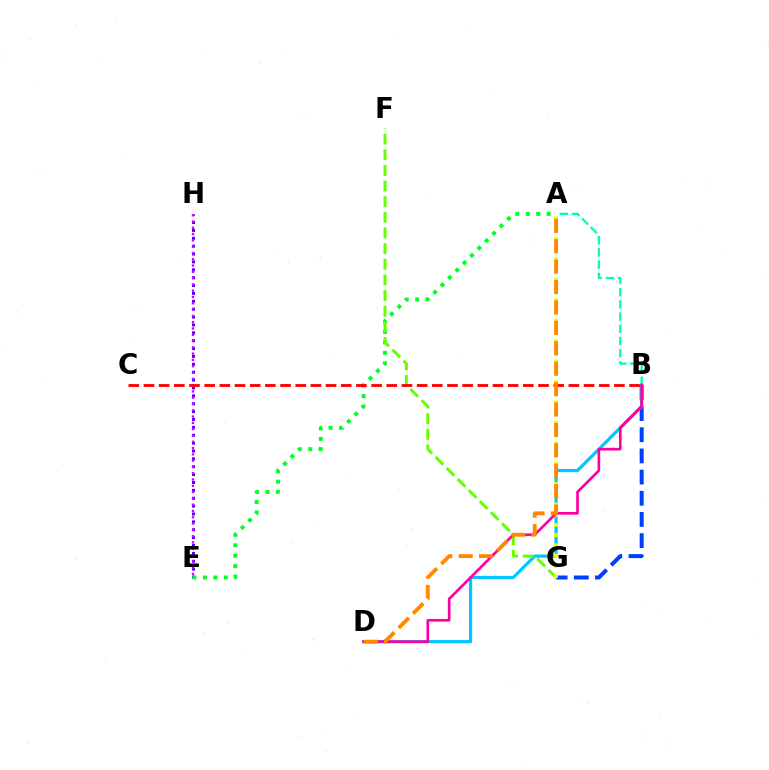{('E', 'H'): [{'color': '#4f00ff', 'line_style': 'dotted', 'thickness': 2.14}, {'color': '#d600ff', 'line_style': 'dotted', 'thickness': 1.71}], ('B', 'G'): [{'color': '#003fff', 'line_style': 'dashed', 'thickness': 2.88}], ('B', 'D'): [{'color': '#00c7ff', 'line_style': 'solid', 'thickness': 2.3}, {'color': '#ff00a0', 'line_style': 'solid', 'thickness': 1.91}], ('A', 'B'): [{'color': '#00ffaf', 'line_style': 'dashed', 'thickness': 1.66}], ('A', 'E'): [{'color': '#00ff27', 'line_style': 'dotted', 'thickness': 2.83}], ('F', 'G'): [{'color': '#66ff00', 'line_style': 'dashed', 'thickness': 2.13}], ('A', 'G'): [{'color': '#eeff00', 'line_style': 'dotted', 'thickness': 2.78}], ('B', 'C'): [{'color': '#ff0000', 'line_style': 'dashed', 'thickness': 2.06}], ('A', 'D'): [{'color': '#ff8800', 'line_style': 'dashed', 'thickness': 2.77}]}